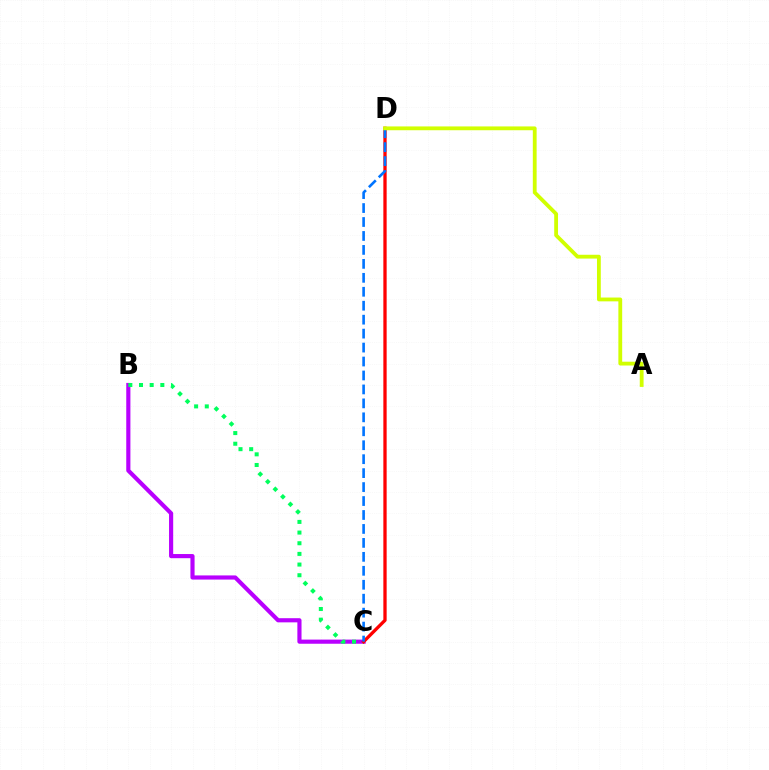{('B', 'C'): [{'color': '#b900ff', 'line_style': 'solid', 'thickness': 2.99}, {'color': '#00ff5c', 'line_style': 'dotted', 'thickness': 2.9}], ('C', 'D'): [{'color': '#ff0000', 'line_style': 'solid', 'thickness': 2.38}, {'color': '#0074ff', 'line_style': 'dashed', 'thickness': 1.9}], ('A', 'D'): [{'color': '#d1ff00', 'line_style': 'solid', 'thickness': 2.75}]}